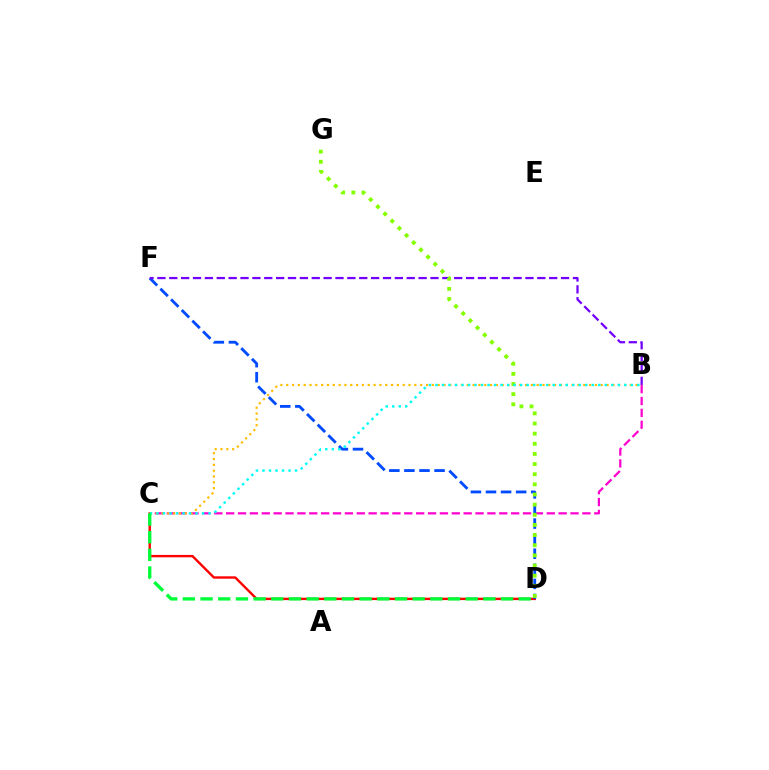{('C', 'D'): [{'color': '#ff0000', 'line_style': 'solid', 'thickness': 1.72}, {'color': '#00ff39', 'line_style': 'dashed', 'thickness': 2.4}], ('B', 'C'): [{'color': '#ff00cf', 'line_style': 'dashed', 'thickness': 1.61}, {'color': '#ffbd00', 'line_style': 'dotted', 'thickness': 1.58}, {'color': '#00fff6', 'line_style': 'dotted', 'thickness': 1.77}], ('D', 'F'): [{'color': '#004bff', 'line_style': 'dashed', 'thickness': 2.05}], ('B', 'F'): [{'color': '#7200ff', 'line_style': 'dashed', 'thickness': 1.61}], ('D', 'G'): [{'color': '#84ff00', 'line_style': 'dotted', 'thickness': 2.76}]}